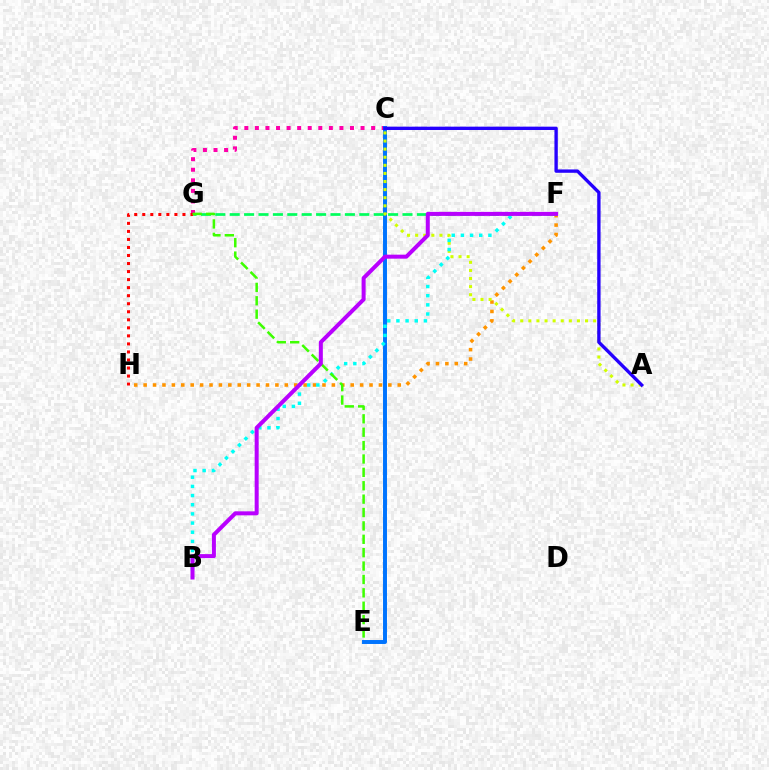{('F', 'H'): [{'color': '#ff9400', 'line_style': 'dotted', 'thickness': 2.56}], ('C', 'G'): [{'color': '#ff00ac', 'line_style': 'dotted', 'thickness': 2.87}], ('C', 'E'): [{'color': '#0074ff', 'line_style': 'solid', 'thickness': 2.84}], ('G', 'H'): [{'color': '#ff0000', 'line_style': 'dotted', 'thickness': 2.18}], ('F', 'G'): [{'color': '#00ff5c', 'line_style': 'dashed', 'thickness': 1.96}], ('A', 'C'): [{'color': '#d1ff00', 'line_style': 'dotted', 'thickness': 2.2}, {'color': '#2500ff', 'line_style': 'solid', 'thickness': 2.41}], ('B', 'F'): [{'color': '#00fff6', 'line_style': 'dotted', 'thickness': 2.49}, {'color': '#b900ff', 'line_style': 'solid', 'thickness': 2.89}], ('E', 'G'): [{'color': '#3dff00', 'line_style': 'dashed', 'thickness': 1.82}]}